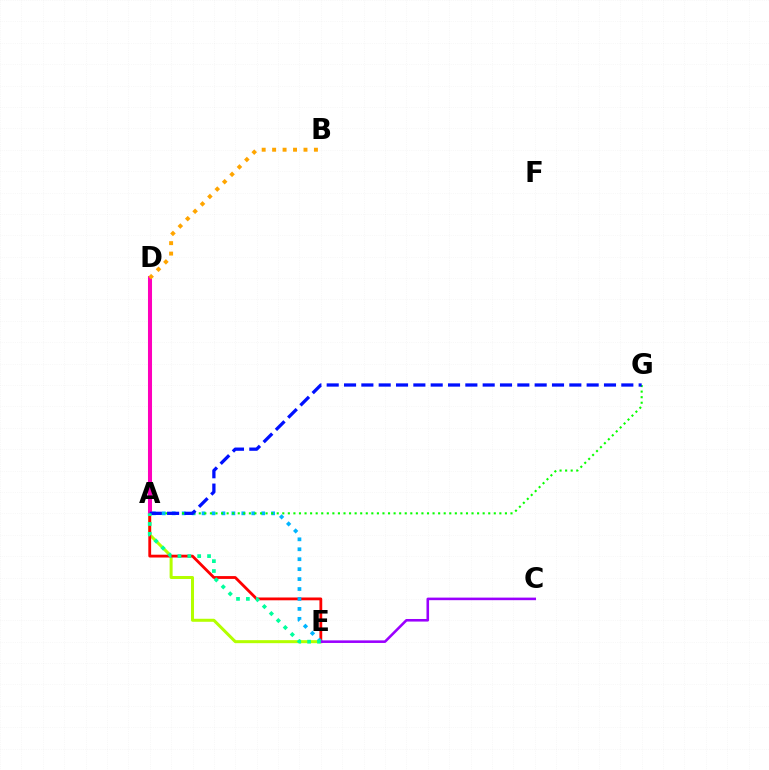{('A', 'E'): [{'color': '#b3ff00', 'line_style': 'solid', 'thickness': 2.17}, {'color': '#00b5ff', 'line_style': 'dotted', 'thickness': 2.7}, {'color': '#00ff9d', 'line_style': 'dotted', 'thickness': 2.68}], ('D', 'E'): [{'color': '#ff0000', 'line_style': 'solid', 'thickness': 2.02}], ('A', 'D'): [{'color': '#ff00bd', 'line_style': 'solid', 'thickness': 2.91}], ('A', 'G'): [{'color': '#08ff00', 'line_style': 'dotted', 'thickness': 1.51}, {'color': '#0010ff', 'line_style': 'dashed', 'thickness': 2.35}], ('B', 'D'): [{'color': '#ffa500', 'line_style': 'dotted', 'thickness': 2.84}], ('C', 'E'): [{'color': '#9b00ff', 'line_style': 'solid', 'thickness': 1.85}]}